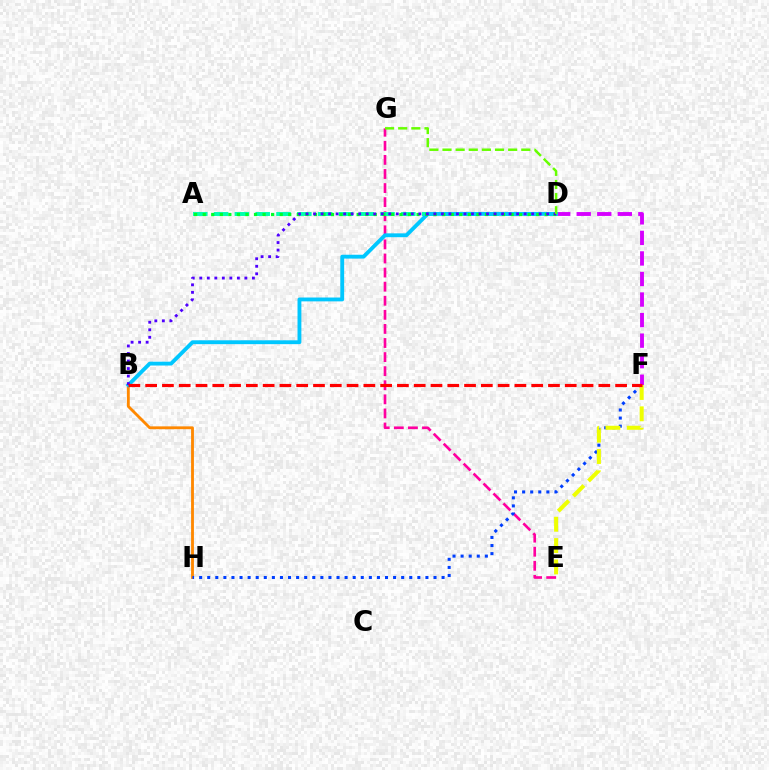{('E', 'G'): [{'color': '#ff00a0', 'line_style': 'dashed', 'thickness': 1.91}], ('B', 'H'): [{'color': '#ff8800', 'line_style': 'solid', 'thickness': 2.04}], ('F', 'H'): [{'color': '#003fff', 'line_style': 'dotted', 'thickness': 2.2}], ('A', 'D'): [{'color': '#00ffaf', 'line_style': 'dashed', 'thickness': 2.83}, {'color': '#00ff27', 'line_style': 'dotted', 'thickness': 2.32}], ('D', 'F'): [{'color': '#d600ff', 'line_style': 'dashed', 'thickness': 2.79}], ('B', 'D'): [{'color': '#00c7ff', 'line_style': 'solid', 'thickness': 2.77}, {'color': '#4f00ff', 'line_style': 'dotted', 'thickness': 2.04}], ('D', 'G'): [{'color': '#66ff00', 'line_style': 'dashed', 'thickness': 1.78}], ('E', 'F'): [{'color': '#eeff00', 'line_style': 'dashed', 'thickness': 2.9}], ('B', 'F'): [{'color': '#ff0000', 'line_style': 'dashed', 'thickness': 2.28}]}